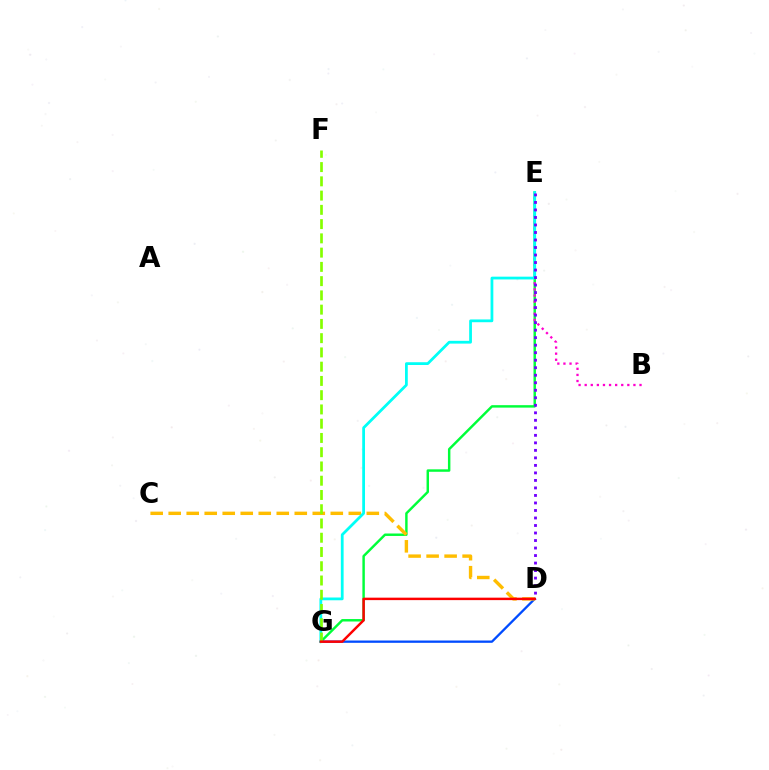{('E', 'G'): [{'color': '#00ff39', 'line_style': 'solid', 'thickness': 1.77}, {'color': '#00fff6', 'line_style': 'solid', 'thickness': 2.0}], ('B', 'E'): [{'color': '#ff00cf', 'line_style': 'dotted', 'thickness': 1.66}], ('D', 'G'): [{'color': '#004bff', 'line_style': 'solid', 'thickness': 1.66}, {'color': '#ff0000', 'line_style': 'solid', 'thickness': 1.77}], ('C', 'D'): [{'color': '#ffbd00', 'line_style': 'dashed', 'thickness': 2.45}], ('F', 'G'): [{'color': '#84ff00', 'line_style': 'dashed', 'thickness': 1.94}], ('D', 'E'): [{'color': '#7200ff', 'line_style': 'dotted', 'thickness': 2.04}]}